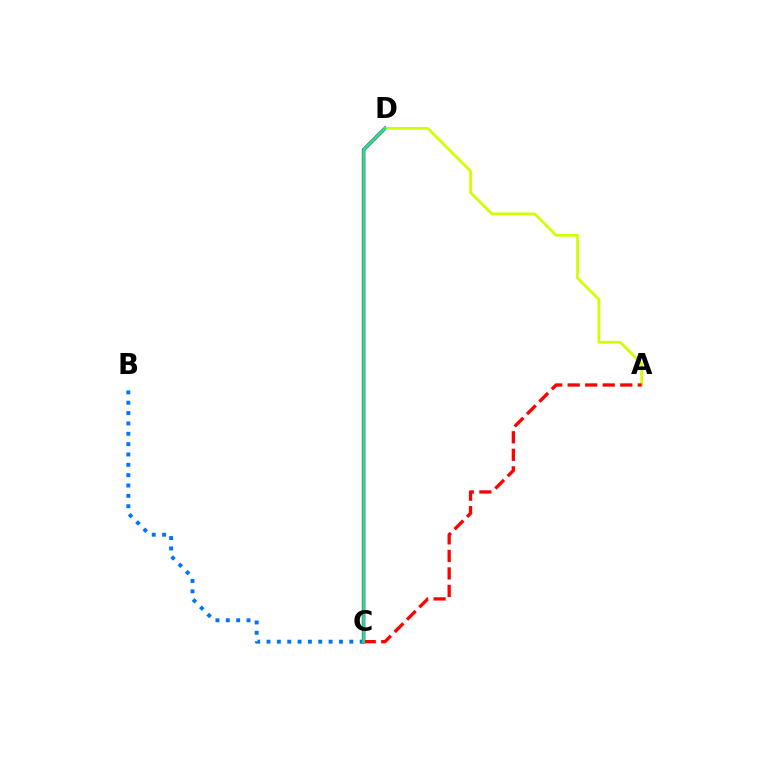{('C', 'D'): [{'color': '#b900ff', 'line_style': 'solid', 'thickness': 2.57}, {'color': '#00ff5c', 'line_style': 'solid', 'thickness': 1.82}], ('A', 'D'): [{'color': '#d1ff00', 'line_style': 'solid', 'thickness': 1.98}], ('B', 'C'): [{'color': '#0074ff', 'line_style': 'dotted', 'thickness': 2.81}], ('A', 'C'): [{'color': '#ff0000', 'line_style': 'dashed', 'thickness': 2.38}]}